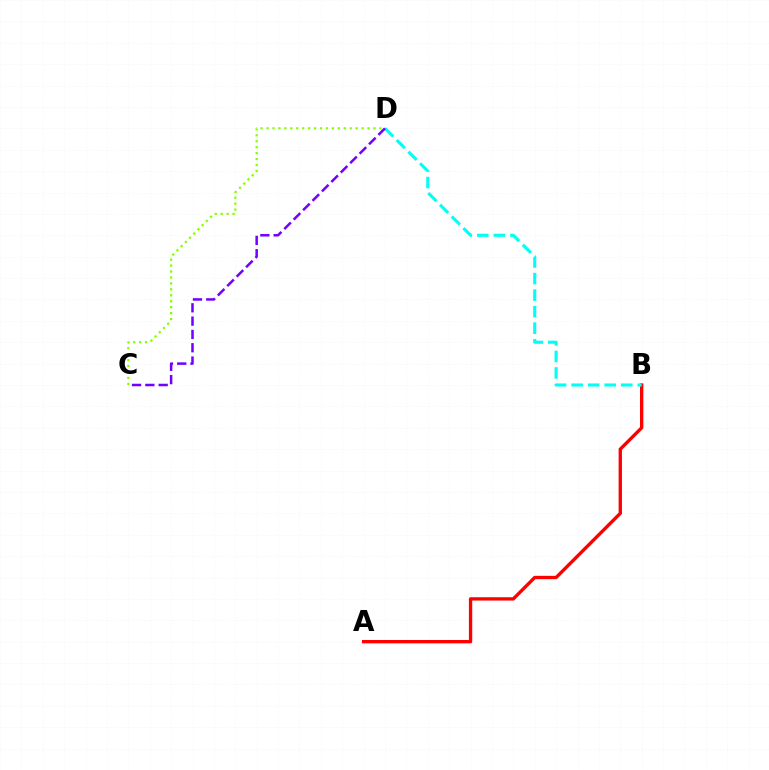{('A', 'B'): [{'color': '#ff0000', 'line_style': 'solid', 'thickness': 2.4}], ('C', 'D'): [{'color': '#84ff00', 'line_style': 'dotted', 'thickness': 1.61}, {'color': '#7200ff', 'line_style': 'dashed', 'thickness': 1.81}], ('B', 'D'): [{'color': '#00fff6', 'line_style': 'dashed', 'thickness': 2.25}]}